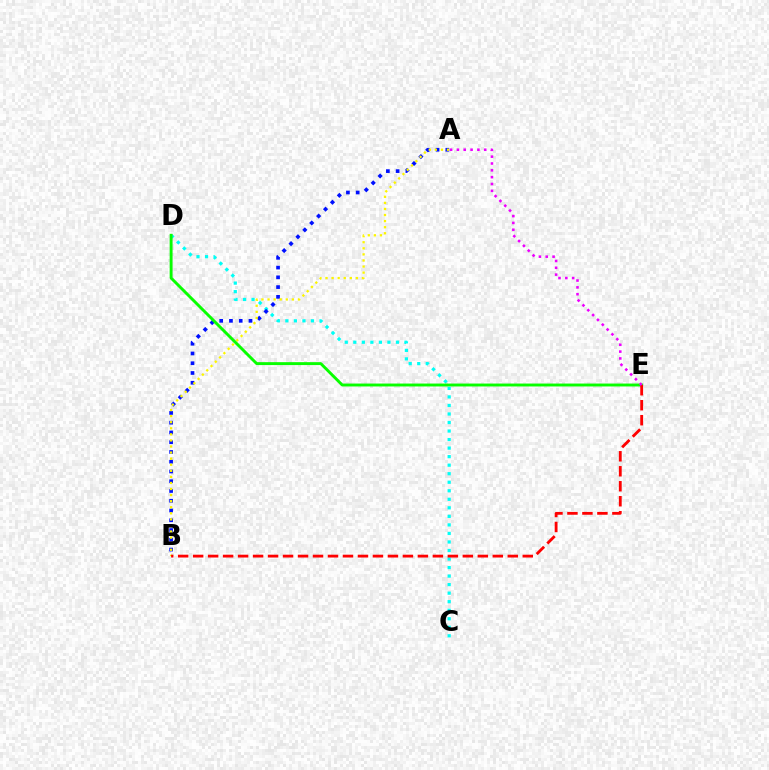{('C', 'D'): [{'color': '#00fff6', 'line_style': 'dotted', 'thickness': 2.32}], ('A', 'B'): [{'color': '#0010ff', 'line_style': 'dotted', 'thickness': 2.65}, {'color': '#fcf500', 'line_style': 'dotted', 'thickness': 1.65}], ('D', 'E'): [{'color': '#08ff00', 'line_style': 'solid', 'thickness': 2.09}], ('B', 'E'): [{'color': '#ff0000', 'line_style': 'dashed', 'thickness': 2.04}], ('A', 'E'): [{'color': '#ee00ff', 'line_style': 'dotted', 'thickness': 1.86}]}